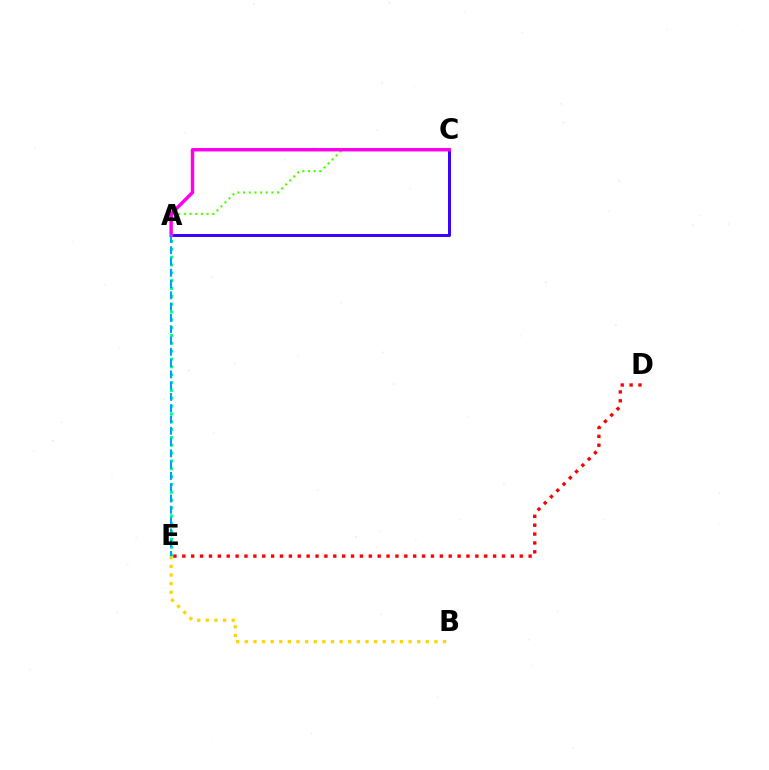{('B', 'E'): [{'color': '#ffd500', 'line_style': 'dotted', 'thickness': 2.34}], ('A', 'C'): [{'color': '#4fff00', 'line_style': 'dotted', 'thickness': 1.54}, {'color': '#3700ff', 'line_style': 'solid', 'thickness': 2.11}, {'color': '#ff00ed', 'line_style': 'solid', 'thickness': 2.48}], ('D', 'E'): [{'color': '#ff0000', 'line_style': 'dotted', 'thickness': 2.41}], ('A', 'E'): [{'color': '#00ff86', 'line_style': 'dotted', 'thickness': 2.13}, {'color': '#009eff', 'line_style': 'dashed', 'thickness': 1.53}]}